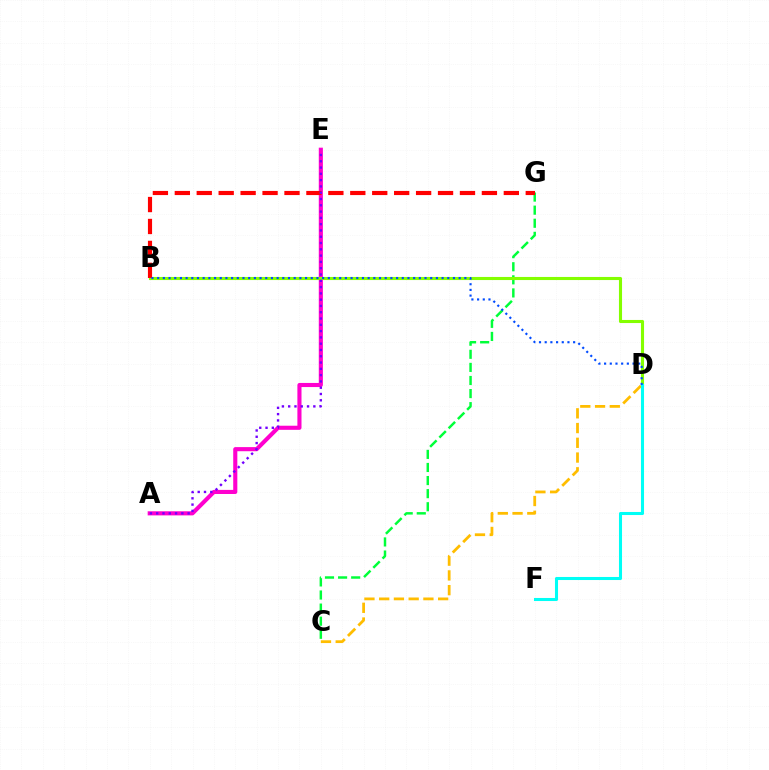{('C', 'D'): [{'color': '#ffbd00', 'line_style': 'dashed', 'thickness': 2.0}], ('C', 'G'): [{'color': '#00ff39', 'line_style': 'dashed', 'thickness': 1.78}], ('A', 'E'): [{'color': '#ff00cf', 'line_style': 'solid', 'thickness': 2.96}, {'color': '#7200ff', 'line_style': 'dotted', 'thickness': 1.71}], ('B', 'D'): [{'color': '#84ff00', 'line_style': 'solid', 'thickness': 2.23}, {'color': '#004bff', 'line_style': 'dotted', 'thickness': 1.55}], ('B', 'G'): [{'color': '#ff0000', 'line_style': 'dashed', 'thickness': 2.98}], ('D', 'F'): [{'color': '#00fff6', 'line_style': 'solid', 'thickness': 2.2}]}